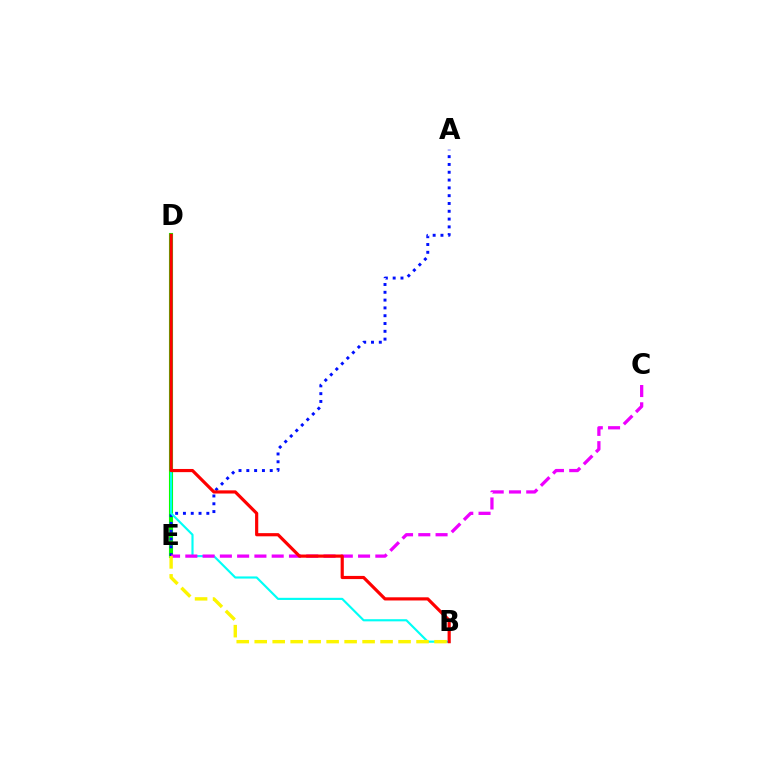{('D', 'E'): [{'color': '#08ff00', 'line_style': 'solid', 'thickness': 2.95}], ('A', 'E'): [{'color': '#0010ff', 'line_style': 'dotted', 'thickness': 2.12}], ('B', 'D'): [{'color': '#00fff6', 'line_style': 'solid', 'thickness': 1.55}, {'color': '#ff0000', 'line_style': 'solid', 'thickness': 2.28}], ('C', 'E'): [{'color': '#ee00ff', 'line_style': 'dashed', 'thickness': 2.35}], ('B', 'E'): [{'color': '#fcf500', 'line_style': 'dashed', 'thickness': 2.44}]}